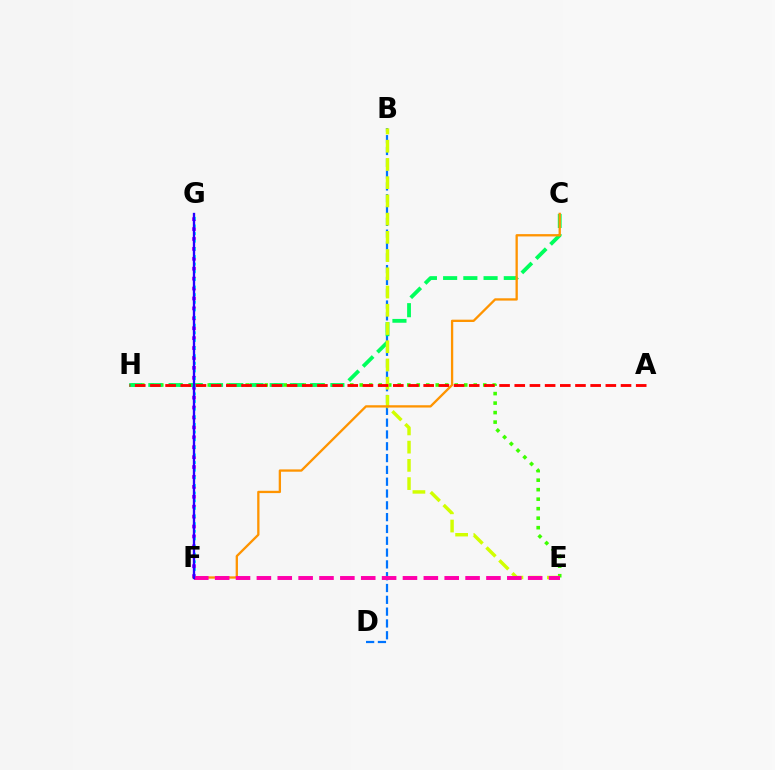{('E', 'H'): [{'color': '#3dff00', 'line_style': 'dotted', 'thickness': 2.58}], ('F', 'G'): [{'color': '#b900ff', 'line_style': 'dotted', 'thickness': 2.69}, {'color': '#00fff6', 'line_style': 'dotted', 'thickness': 2.07}, {'color': '#2500ff', 'line_style': 'solid', 'thickness': 1.68}], ('B', 'D'): [{'color': '#0074ff', 'line_style': 'dashed', 'thickness': 1.6}], ('C', 'H'): [{'color': '#00ff5c', 'line_style': 'dashed', 'thickness': 2.75}], ('B', 'E'): [{'color': '#d1ff00', 'line_style': 'dashed', 'thickness': 2.48}], ('A', 'H'): [{'color': '#ff0000', 'line_style': 'dashed', 'thickness': 2.06}], ('C', 'F'): [{'color': '#ff9400', 'line_style': 'solid', 'thickness': 1.66}], ('E', 'F'): [{'color': '#ff00ac', 'line_style': 'dashed', 'thickness': 2.83}]}